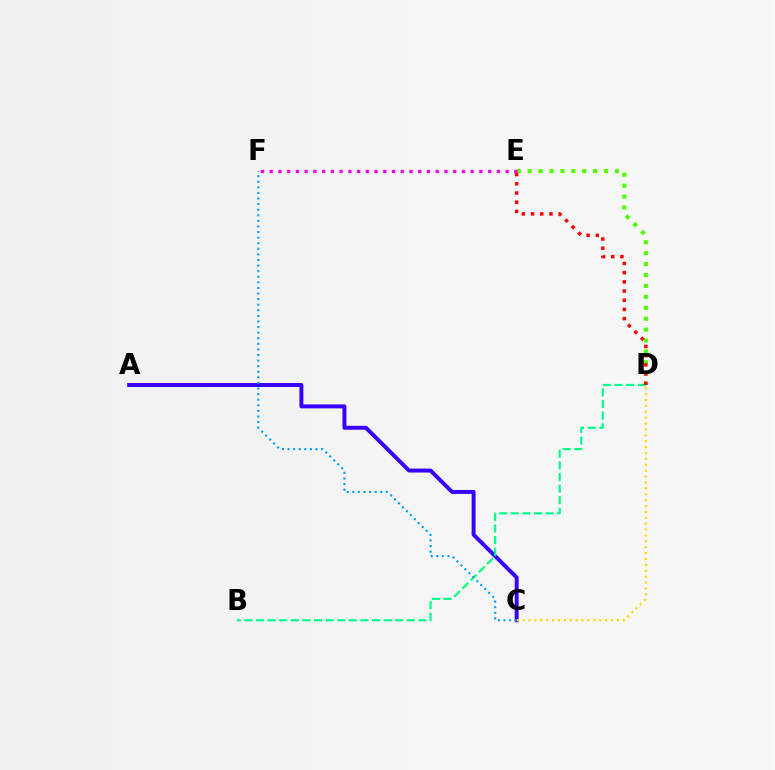{('A', 'C'): [{'color': '#3700ff', 'line_style': 'solid', 'thickness': 2.83}], ('B', 'D'): [{'color': '#00ff86', 'line_style': 'dashed', 'thickness': 1.58}], ('D', 'E'): [{'color': '#4fff00', 'line_style': 'dotted', 'thickness': 2.97}, {'color': '#ff0000', 'line_style': 'dotted', 'thickness': 2.5}], ('C', 'D'): [{'color': '#ffd500', 'line_style': 'dotted', 'thickness': 1.6}], ('E', 'F'): [{'color': '#ff00ed', 'line_style': 'dotted', 'thickness': 2.37}], ('C', 'F'): [{'color': '#009eff', 'line_style': 'dotted', 'thickness': 1.52}]}